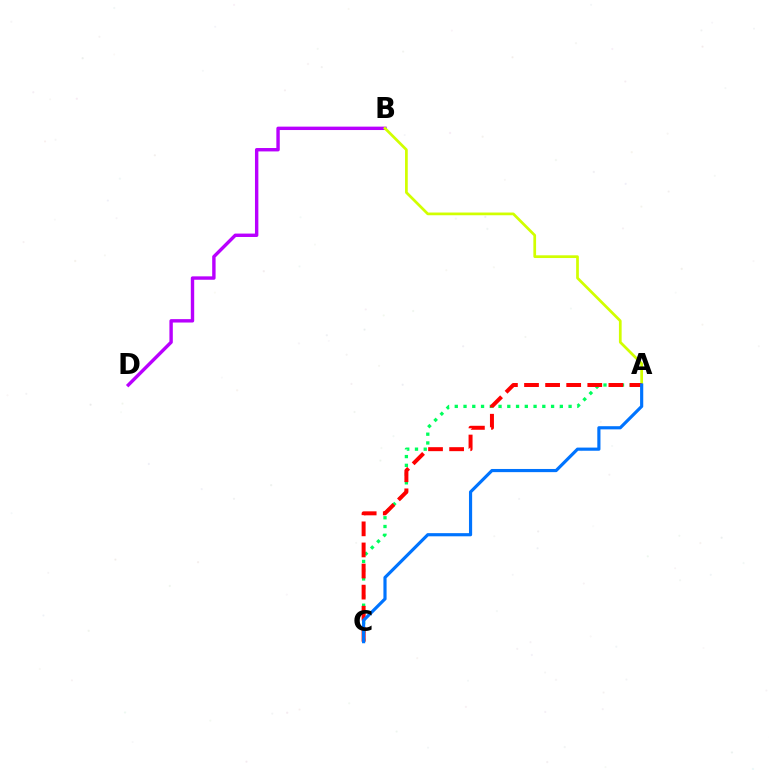{('A', 'C'): [{'color': '#00ff5c', 'line_style': 'dotted', 'thickness': 2.38}, {'color': '#ff0000', 'line_style': 'dashed', 'thickness': 2.87}, {'color': '#0074ff', 'line_style': 'solid', 'thickness': 2.28}], ('B', 'D'): [{'color': '#b900ff', 'line_style': 'solid', 'thickness': 2.45}], ('A', 'B'): [{'color': '#d1ff00', 'line_style': 'solid', 'thickness': 1.96}]}